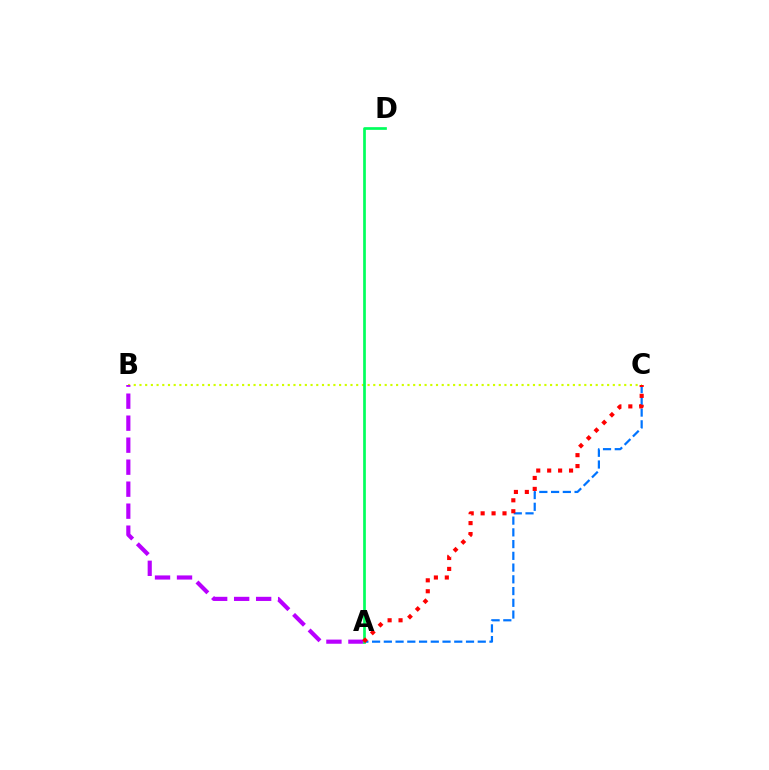{('A', 'C'): [{'color': '#0074ff', 'line_style': 'dashed', 'thickness': 1.59}, {'color': '#ff0000', 'line_style': 'dotted', 'thickness': 2.97}], ('B', 'C'): [{'color': '#d1ff00', 'line_style': 'dotted', 'thickness': 1.55}], ('A', 'B'): [{'color': '#b900ff', 'line_style': 'dashed', 'thickness': 2.99}], ('A', 'D'): [{'color': '#00ff5c', 'line_style': 'solid', 'thickness': 1.95}]}